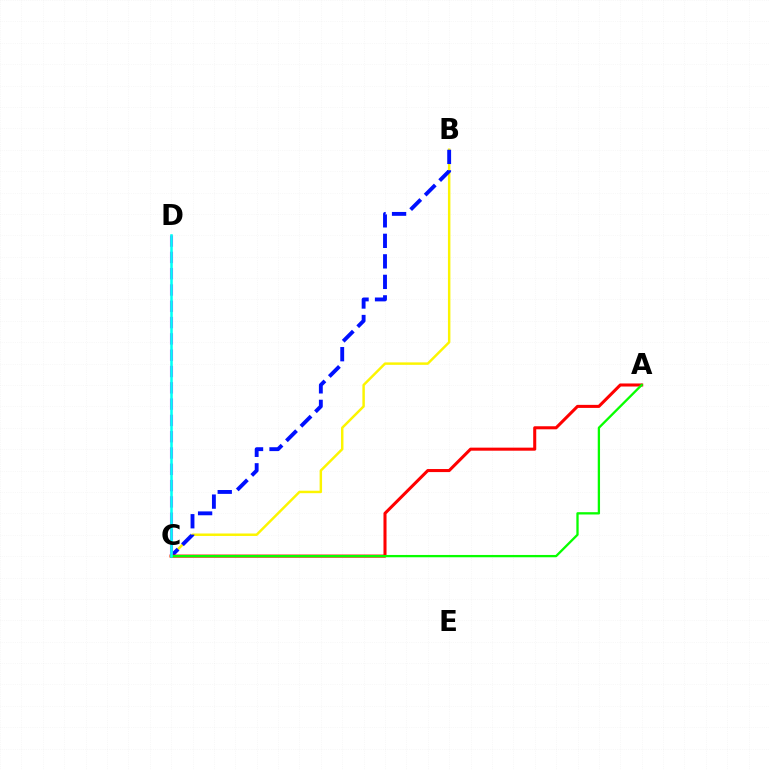{('B', 'C'): [{'color': '#fcf500', 'line_style': 'solid', 'thickness': 1.78}, {'color': '#0010ff', 'line_style': 'dashed', 'thickness': 2.79}], ('C', 'D'): [{'color': '#ee00ff', 'line_style': 'dashed', 'thickness': 2.21}, {'color': '#00fff6', 'line_style': 'solid', 'thickness': 1.85}], ('A', 'C'): [{'color': '#ff0000', 'line_style': 'solid', 'thickness': 2.2}, {'color': '#08ff00', 'line_style': 'solid', 'thickness': 1.66}]}